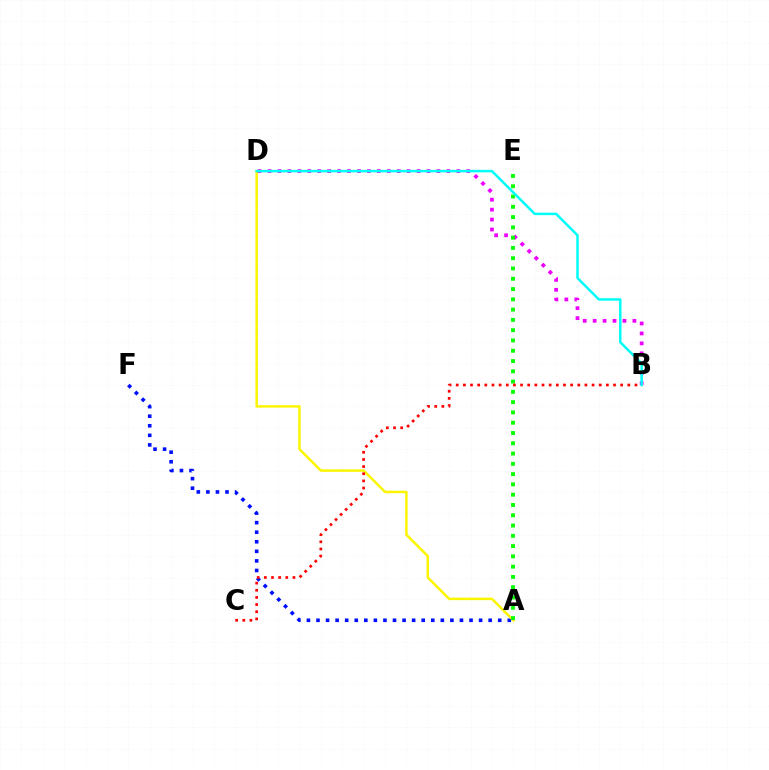{('A', 'F'): [{'color': '#0010ff', 'line_style': 'dotted', 'thickness': 2.6}], ('A', 'D'): [{'color': '#fcf500', 'line_style': 'solid', 'thickness': 1.8}], ('B', 'D'): [{'color': '#ee00ff', 'line_style': 'dotted', 'thickness': 2.7}, {'color': '#00fff6', 'line_style': 'solid', 'thickness': 1.8}], ('A', 'E'): [{'color': '#08ff00', 'line_style': 'dotted', 'thickness': 2.79}], ('B', 'C'): [{'color': '#ff0000', 'line_style': 'dotted', 'thickness': 1.94}]}